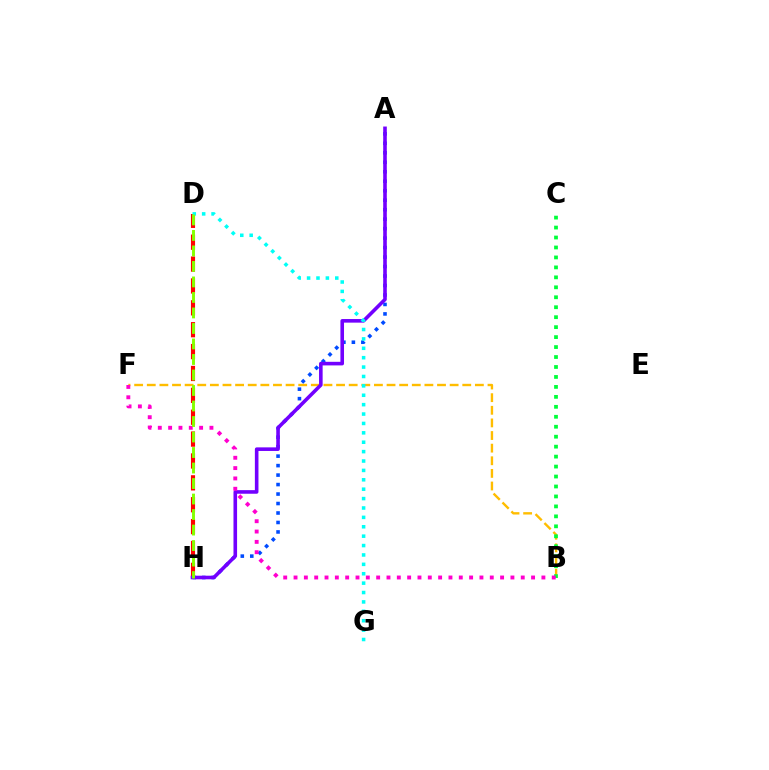{('B', 'F'): [{'color': '#ffbd00', 'line_style': 'dashed', 'thickness': 1.71}, {'color': '#ff00cf', 'line_style': 'dotted', 'thickness': 2.81}], ('B', 'C'): [{'color': '#00ff39', 'line_style': 'dotted', 'thickness': 2.71}], ('A', 'H'): [{'color': '#004bff', 'line_style': 'dotted', 'thickness': 2.58}, {'color': '#7200ff', 'line_style': 'solid', 'thickness': 2.59}], ('D', 'H'): [{'color': '#ff0000', 'line_style': 'dashed', 'thickness': 2.97}, {'color': '#84ff00', 'line_style': 'dashed', 'thickness': 2.11}], ('D', 'G'): [{'color': '#00fff6', 'line_style': 'dotted', 'thickness': 2.55}]}